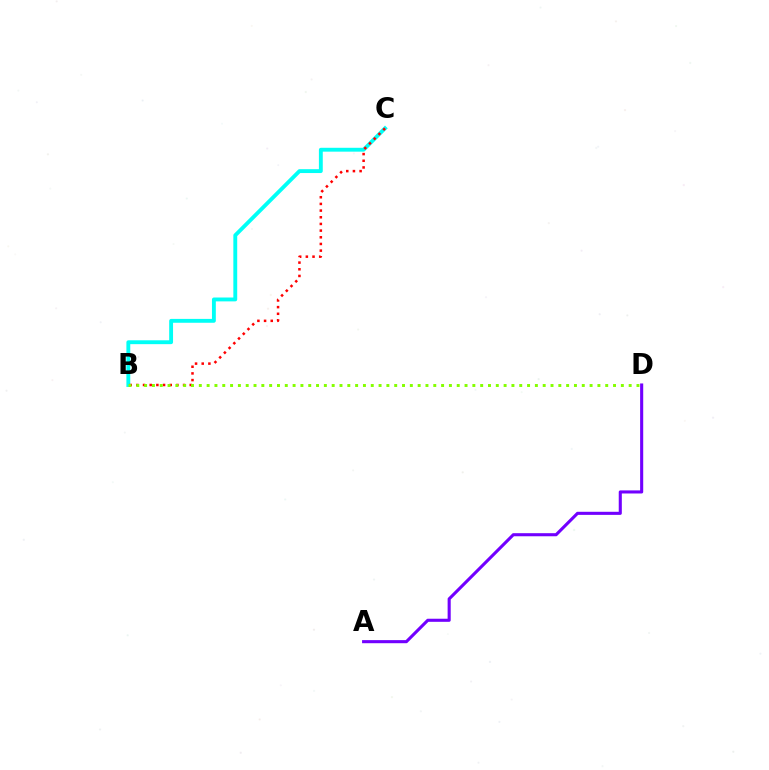{('B', 'C'): [{'color': '#00fff6', 'line_style': 'solid', 'thickness': 2.78}, {'color': '#ff0000', 'line_style': 'dotted', 'thickness': 1.81}], ('A', 'D'): [{'color': '#7200ff', 'line_style': 'solid', 'thickness': 2.22}], ('B', 'D'): [{'color': '#84ff00', 'line_style': 'dotted', 'thickness': 2.12}]}